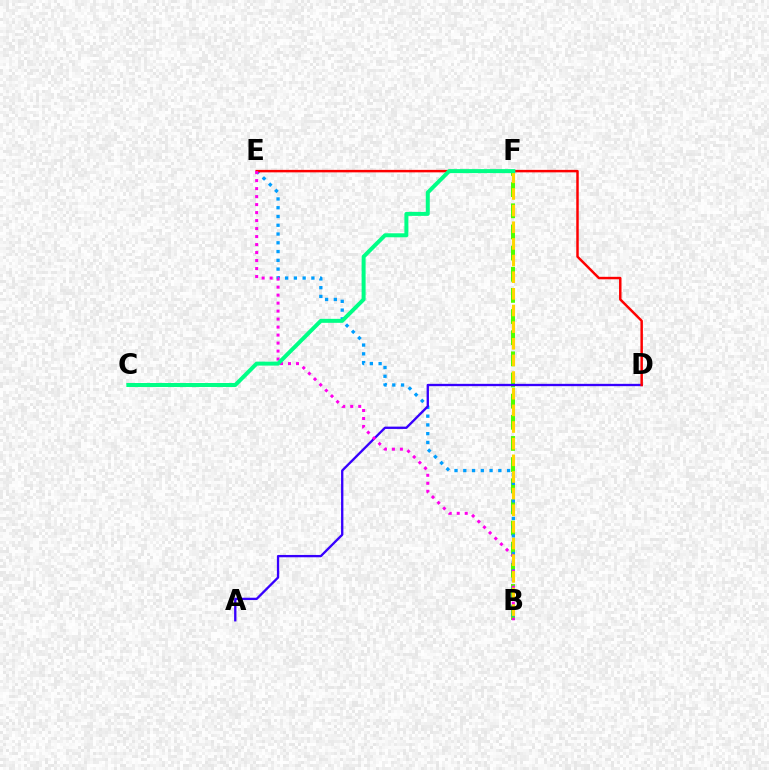{('B', 'F'): [{'color': '#4fff00', 'line_style': 'dashed', 'thickness': 2.87}, {'color': '#ffd500', 'line_style': 'dashed', 'thickness': 2.26}], ('B', 'E'): [{'color': '#009eff', 'line_style': 'dotted', 'thickness': 2.38}, {'color': '#ff00ed', 'line_style': 'dotted', 'thickness': 2.17}], ('A', 'D'): [{'color': '#3700ff', 'line_style': 'solid', 'thickness': 1.68}], ('D', 'E'): [{'color': '#ff0000', 'line_style': 'solid', 'thickness': 1.78}], ('C', 'F'): [{'color': '#00ff86', 'line_style': 'solid', 'thickness': 2.87}]}